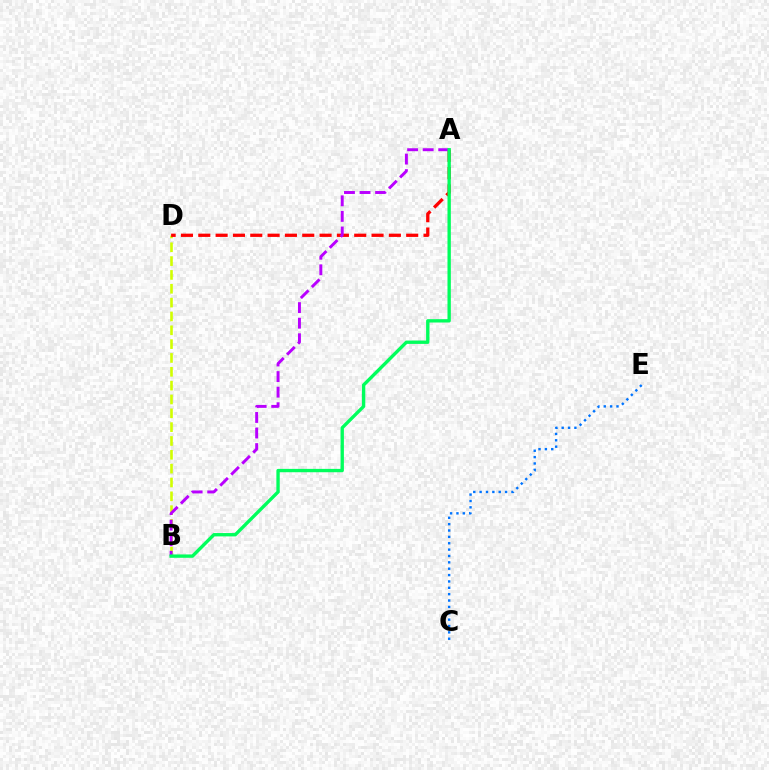{('B', 'D'): [{'color': '#d1ff00', 'line_style': 'dashed', 'thickness': 1.88}], ('A', 'D'): [{'color': '#ff0000', 'line_style': 'dashed', 'thickness': 2.35}], ('A', 'B'): [{'color': '#b900ff', 'line_style': 'dashed', 'thickness': 2.11}, {'color': '#00ff5c', 'line_style': 'solid', 'thickness': 2.41}], ('C', 'E'): [{'color': '#0074ff', 'line_style': 'dotted', 'thickness': 1.73}]}